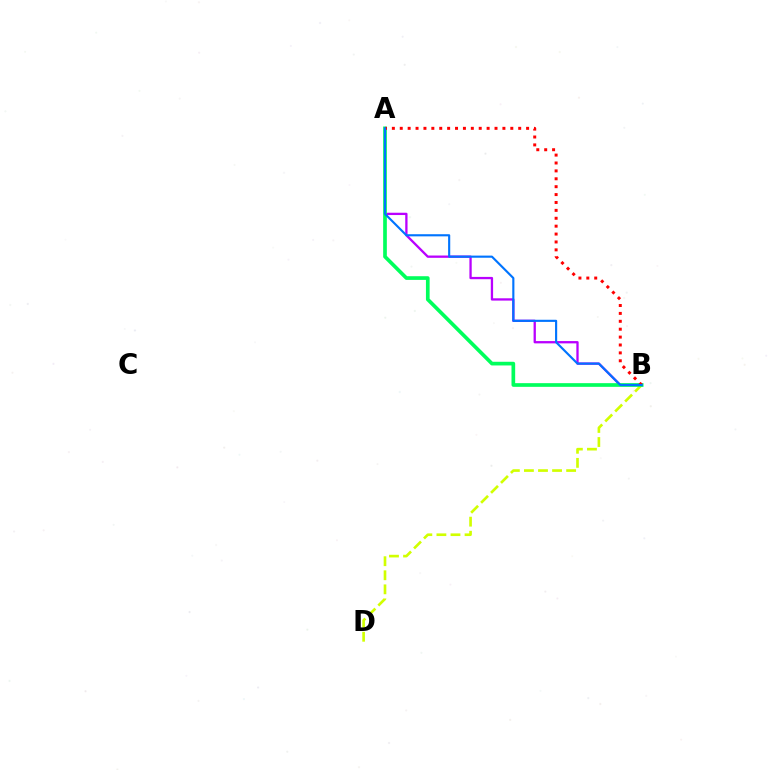{('A', 'B'): [{'color': '#b900ff', 'line_style': 'solid', 'thickness': 1.66}, {'color': '#00ff5c', 'line_style': 'solid', 'thickness': 2.65}, {'color': '#ff0000', 'line_style': 'dotted', 'thickness': 2.15}, {'color': '#0074ff', 'line_style': 'solid', 'thickness': 1.54}], ('B', 'D'): [{'color': '#d1ff00', 'line_style': 'dashed', 'thickness': 1.91}]}